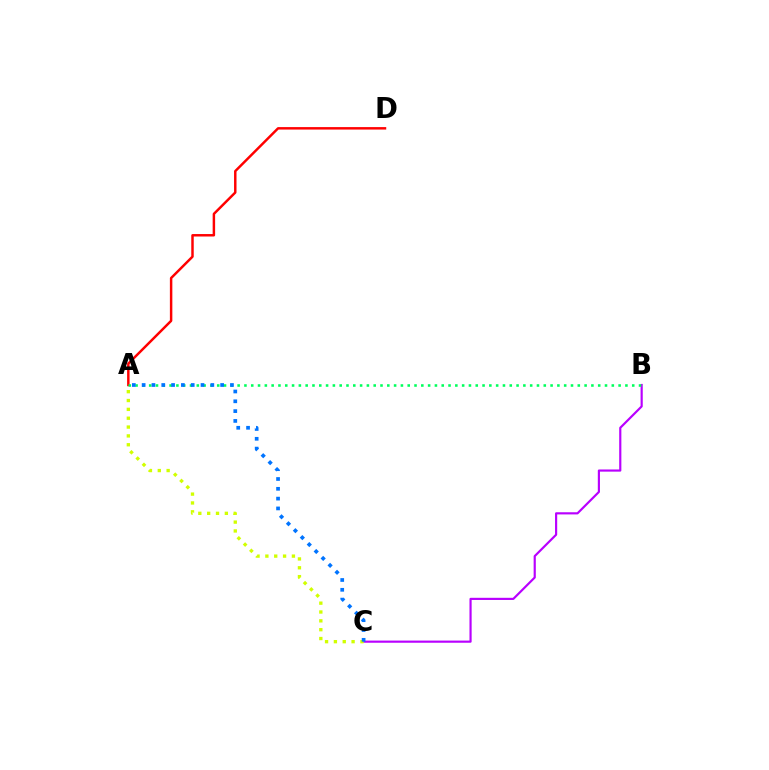{('B', 'C'): [{'color': '#b900ff', 'line_style': 'solid', 'thickness': 1.56}], ('A', 'D'): [{'color': '#ff0000', 'line_style': 'solid', 'thickness': 1.77}], ('A', 'B'): [{'color': '#00ff5c', 'line_style': 'dotted', 'thickness': 1.85}], ('A', 'C'): [{'color': '#d1ff00', 'line_style': 'dotted', 'thickness': 2.4}, {'color': '#0074ff', 'line_style': 'dotted', 'thickness': 2.67}]}